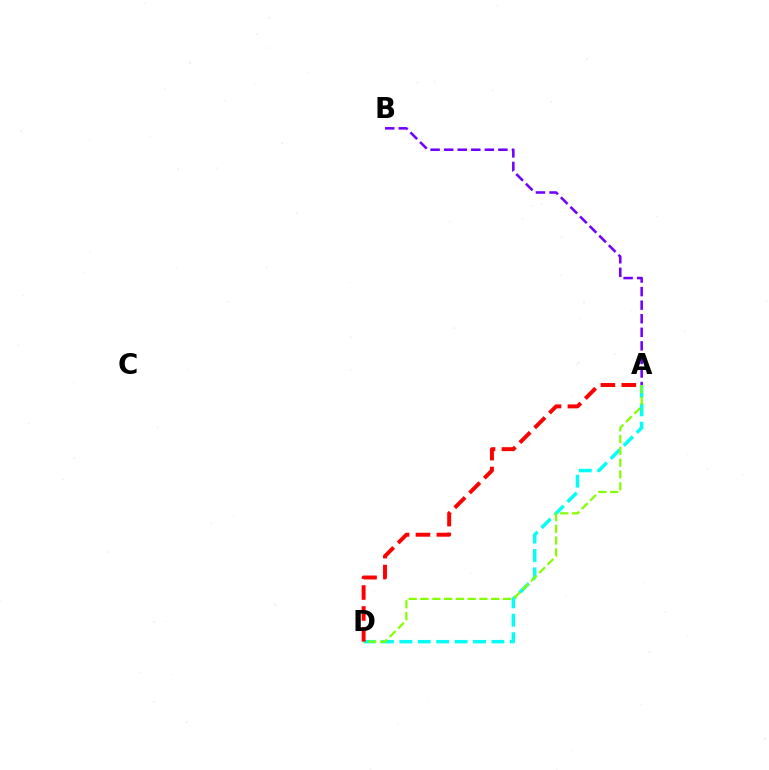{('A', 'D'): [{'color': '#00fff6', 'line_style': 'dashed', 'thickness': 2.5}, {'color': '#84ff00', 'line_style': 'dashed', 'thickness': 1.6}, {'color': '#ff0000', 'line_style': 'dashed', 'thickness': 2.84}], ('A', 'B'): [{'color': '#7200ff', 'line_style': 'dashed', 'thickness': 1.84}]}